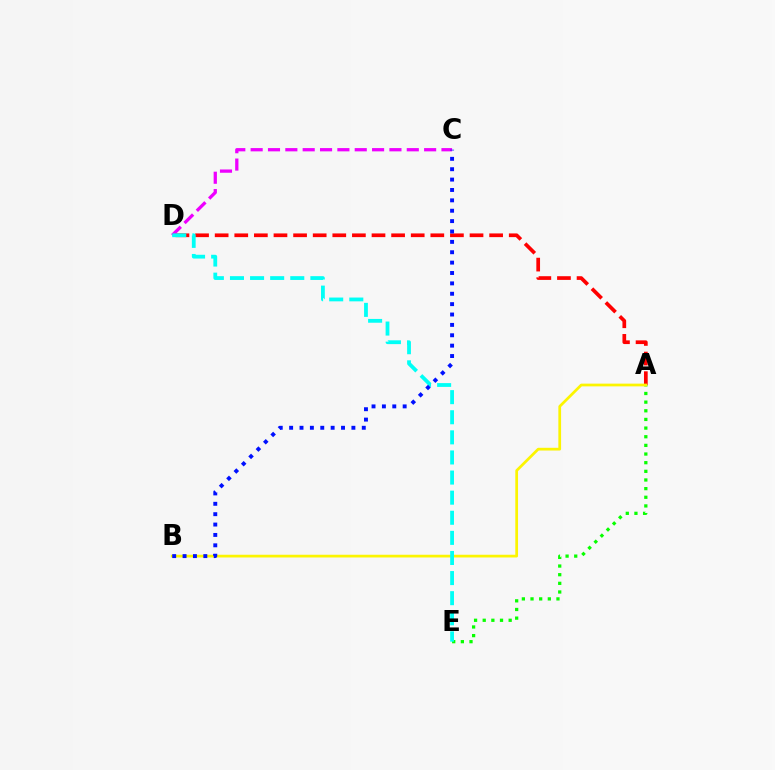{('A', 'E'): [{'color': '#08ff00', 'line_style': 'dotted', 'thickness': 2.35}], ('C', 'D'): [{'color': '#ee00ff', 'line_style': 'dashed', 'thickness': 2.36}], ('A', 'D'): [{'color': '#ff0000', 'line_style': 'dashed', 'thickness': 2.66}], ('A', 'B'): [{'color': '#fcf500', 'line_style': 'solid', 'thickness': 1.96}], ('D', 'E'): [{'color': '#00fff6', 'line_style': 'dashed', 'thickness': 2.73}], ('B', 'C'): [{'color': '#0010ff', 'line_style': 'dotted', 'thickness': 2.82}]}